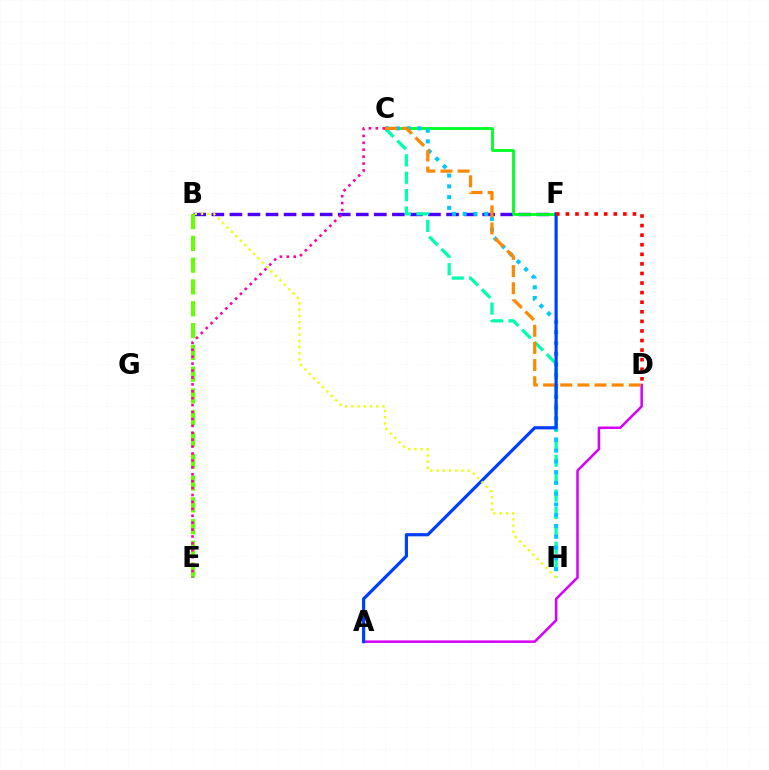{('B', 'F'): [{'color': '#4f00ff', 'line_style': 'dashed', 'thickness': 2.45}], ('A', 'D'): [{'color': '#d600ff', 'line_style': 'solid', 'thickness': 1.81}], ('C', 'H'): [{'color': '#00ffaf', 'line_style': 'dashed', 'thickness': 2.36}, {'color': '#00c7ff', 'line_style': 'dotted', 'thickness': 2.92}], ('C', 'F'): [{'color': '#00ff27', 'line_style': 'solid', 'thickness': 2.04}], ('B', 'E'): [{'color': '#66ff00', 'line_style': 'dashed', 'thickness': 2.96}], ('C', 'D'): [{'color': '#ff8800', 'line_style': 'dashed', 'thickness': 2.33}], ('A', 'F'): [{'color': '#003fff', 'line_style': 'solid', 'thickness': 2.3}], ('D', 'F'): [{'color': '#ff0000', 'line_style': 'dotted', 'thickness': 2.6}], ('B', 'H'): [{'color': '#eeff00', 'line_style': 'dotted', 'thickness': 1.69}], ('C', 'E'): [{'color': '#ff00a0', 'line_style': 'dotted', 'thickness': 1.88}]}